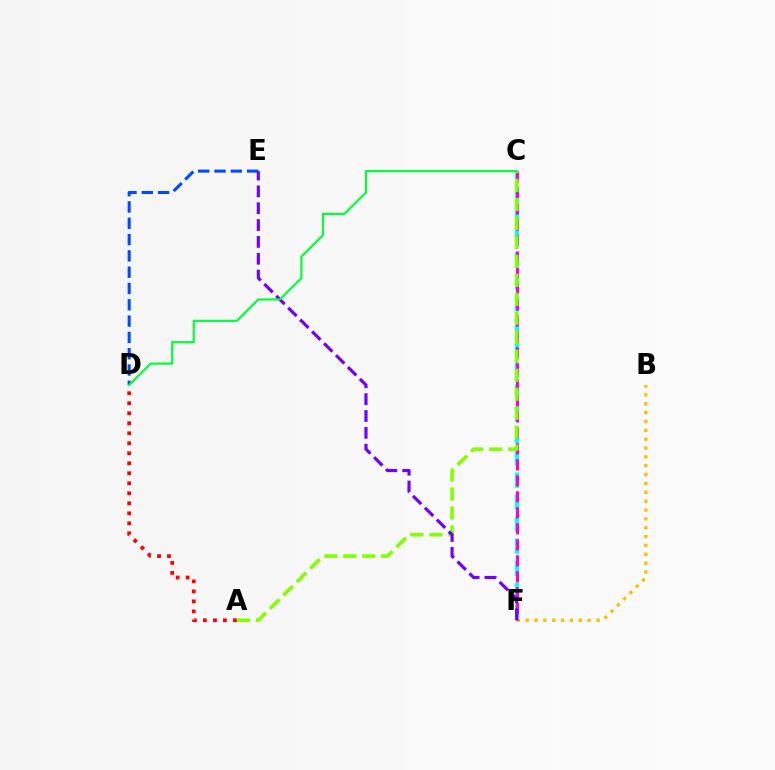{('D', 'E'): [{'color': '#004bff', 'line_style': 'dashed', 'thickness': 2.22}], ('C', 'F'): [{'color': '#00fff6', 'line_style': 'dashed', 'thickness': 2.99}, {'color': '#ff00cf', 'line_style': 'dashed', 'thickness': 2.17}], ('B', 'F'): [{'color': '#ffbd00', 'line_style': 'dotted', 'thickness': 2.41}], ('A', 'C'): [{'color': '#84ff00', 'line_style': 'dashed', 'thickness': 2.58}], ('A', 'D'): [{'color': '#ff0000', 'line_style': 'dotted', 'thickness': 2.72}], ('E', 'F'): [{'color': '#7200ff', 'line_style': 'dashed', 'thickness': 2.29}], ('C', 'D'): [{'color': '#00ff39', 'line_style': 'solid', 'thickness': 1.56}]}